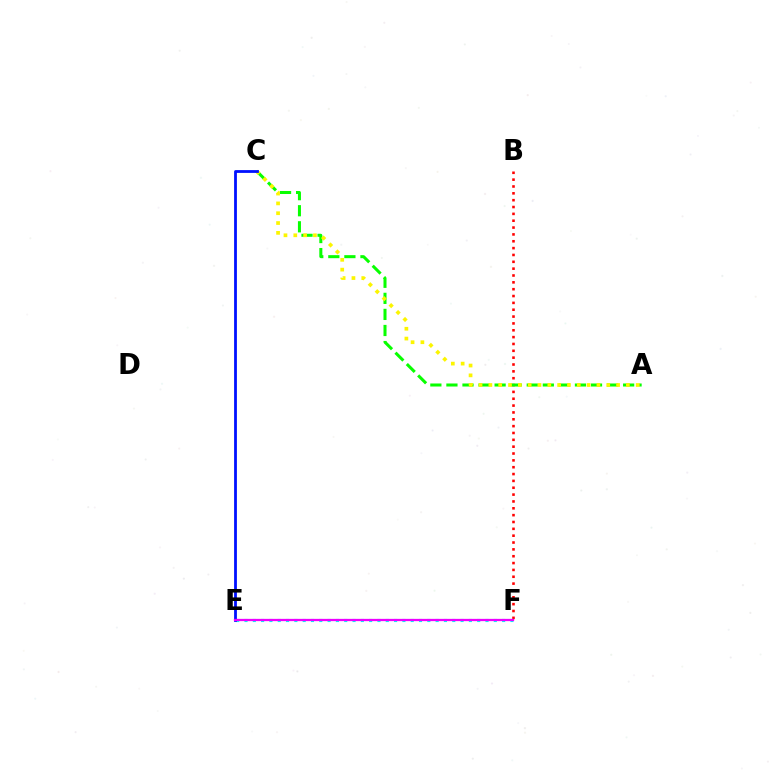{('B', 'F'): [{'color': '#ff0000', 'line_style': 'dotted', 'thickness': 1.86}], ('A', 'C'): [{'color': '#08ff00', 'line_style': 'dashed', 'thickness': 2.18}, {'color': '#fcf500', 'line_style': 'dotted', 'thickness': 2.67}], ('E', 'F'): [{'color': '#00fff6', 'line_style': 'dotted', 'thickness': 2.26}, {'color': '#ee00ff', 'line_style': 'solid', 'thickness': 1.64}], ('C', 'E'): [{'color': '#0010ff', 'line_style': 'solid', 'thickness': 2.02}]}